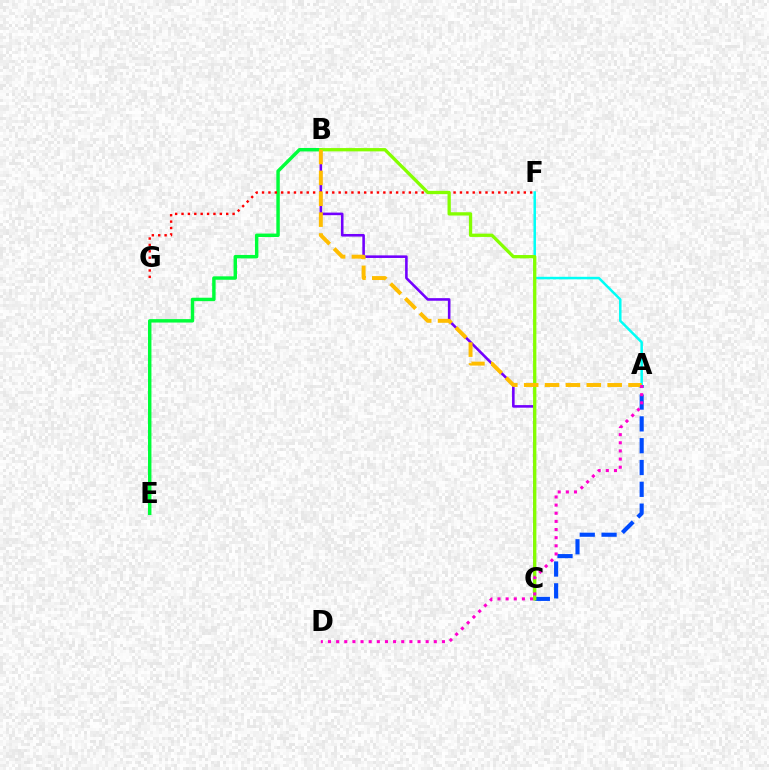{('A', 'C'): [{'color': '#004bff', 'line_style': 'dashed', 'thickness': 2.96}], ('B', 'C'): [{'color': '#7200ff', 'line_style': 'solid', 'thickness': 1.86}, {'color': '#84ff00', 'line_style': 'solid', 'thickness': 2.37}], ('A', 'F'): [{'color': '#00fff6', 'line_style': 'solid', 'thickness': 1.8}], ('B', 'E'): [{'color': '#00ff39', 'line_style': 'solid', 'thickness': 2.47}], ('F', 'G'): [{'color': '#ff0000', 'line_style': 'dotted', 'thickness': 1.73}], ('A', 'B'): [{'color': '#ffbd00', 'line_style': 'dashed', 'thickness': 2.84}], ('A', 'D'): [{'color': '#ff00cf', 'line_style': 'dotted', 'thickness': 2.21}]}